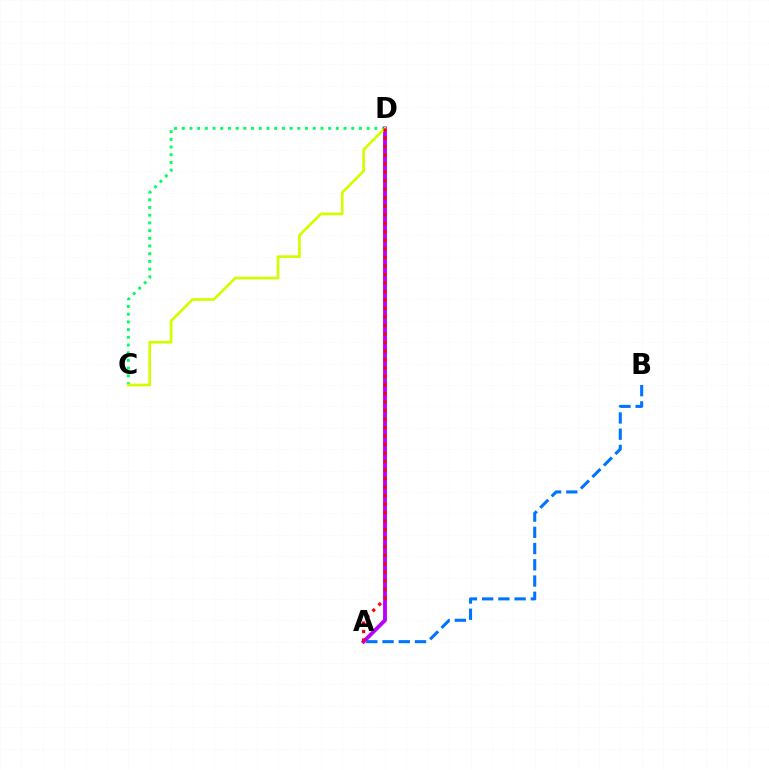{('A', 'B'): [{'color': '#0074ff', 'line_style': 'dashed', 'thickness': 2.21}], ('C', 'D'): [{'color': '#00ff5c', 'line_style': 'dotted', 'thickness': 2.09}, {'color': '#d1ff00', 'line_style': 'solid', 'thickness': 1.95}], ('A', 'D'): [{'color': '#b900ff', 'line_style': 'solid', 'thickness': 2.76}, {'color': '#ff0000', 'line_style': 'dotted', 'thickness': 2.31}]}